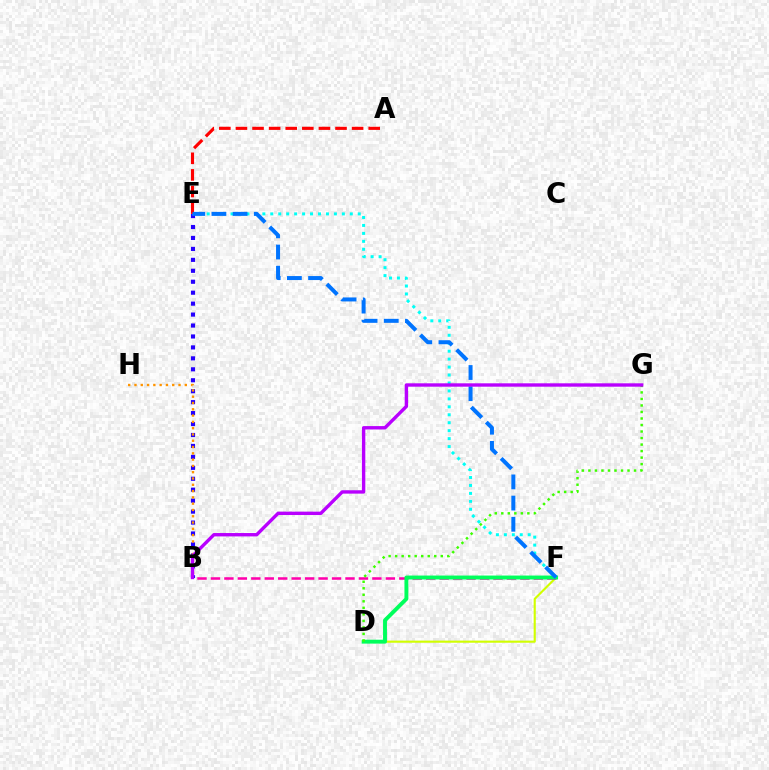{('D', 'F'): [{'color': '#d1ff00', 'line_style': 'solid', 'thickness': 1.54}, {'color': '#00ff5c', 'line_style': 'solid', 'thickness': 2.81}], ('B', 'E'): [{'color': '#2500ff', 'line_style': 'dotted', 'thickness': 2.97}], ('B', 'F'): [{'color': '#ff00ac', 'line_style': 'dashed', 'thickness': 1.83}], ('E', 'F'): [{'color': '#00fff6', 'line_style': 'dotted', 'thickness': 2.16}, {'color': '#0074ff', 'line_style': 'dashed', 'thickness': 2.88}], ('A', 'E'): [{'color': '#ff0000', 'line_style': 'dashed', 'thickness': 2.25}], ('D', 'G'): [{'color': '#3dff00', 'line_style': 'dotted', 'thickness': 1.77}], ('B', 'H'): [{'color': '#ff9400', 'line_style': 'dotted', 'thickness': 1.71}], ('B', 'G'): [{'color': '#b900ff', 'line_style': 'solid', 'thickness': 2.43}]}